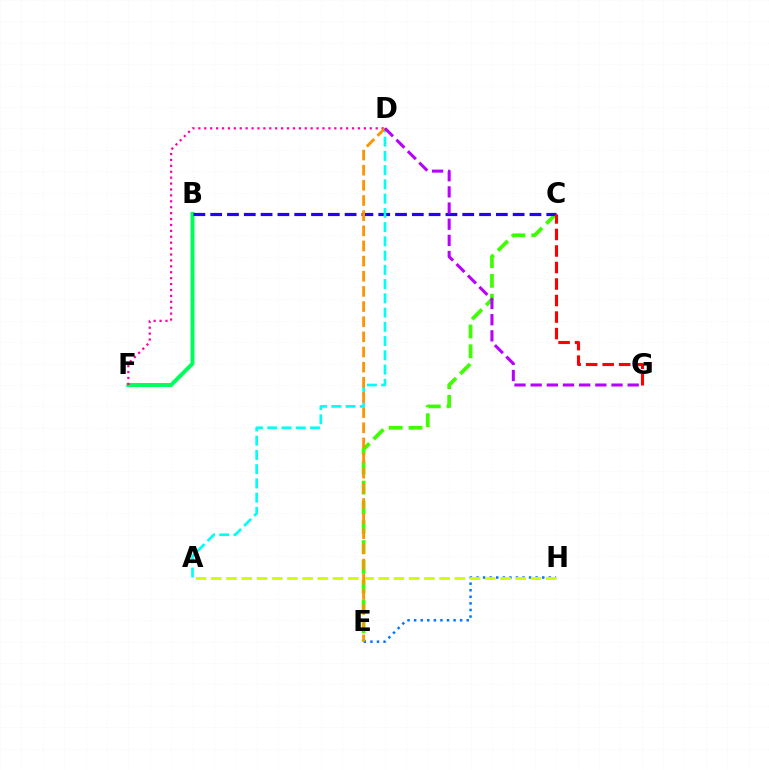{('B', 'F'): [{'color': '#00ff5c', 'line_style': 'solid', 'thickness': 2.86}], ('C', 'E'): [{'color': '#3dff00', 'line_style': 'dashed', 'thickness': 2.69}], ('D', 'F'): [{'color': '#ff00ac', 'line_style': 'dotted', 'thickness': 1.61}], ('E', 'H'): [{'color': '#0074ff', 'line_style': 'dotted', 'thickness': 1.79}], ('B', 'C'): [{'color': '#2500ff', 'line_style': 'dashed', 'thickness': 2.28}], ('A', 'H'): [{'color': '#d1ff00', 'line_style': 'dashed', 'thickness': 2.07}], ('A', 'D'): [{'color': '#00fff6', 'line_style': 'dashed', 'thickness': 1.94}], ('D', 'E'): [{'color': '#ff9400', 'line_style': 'dashed', 'thickness': 2.06}], ('D', 'G'): [{'color': '#b900ff', 'line_style': 'dashed', 'thickness': 2.2}], ('C', 'G'): [{'color': '#ff0000', 'line_style': 'dashed', 'thickness': 2.24}]}